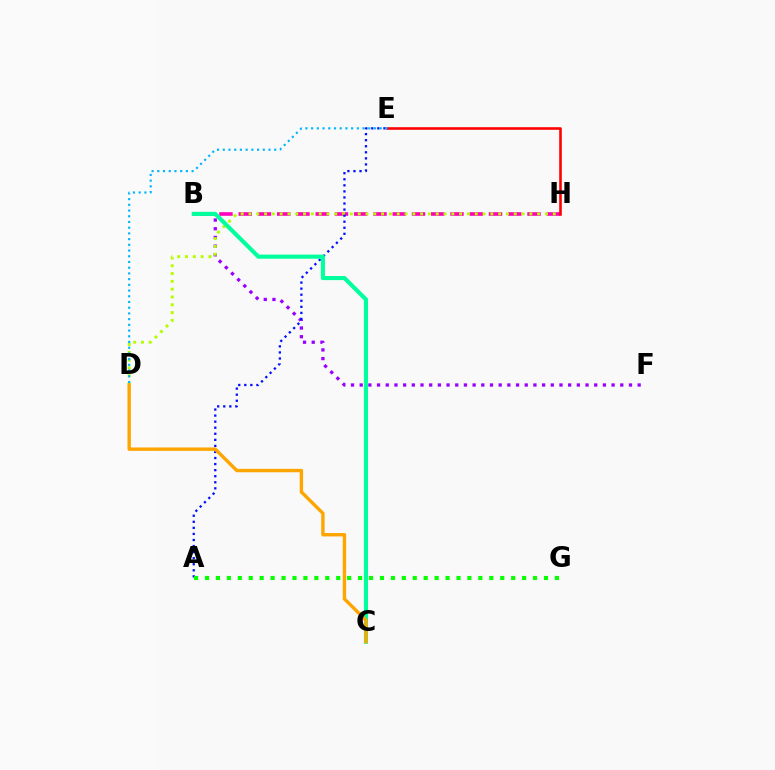{('B', 'H'): [{'color': '#ff00bd', 'line_style': 'dashed', 'thickness': 2.62}], ('B', 'F'): [{'color': '#9b00ff', 'line_style': 'dotted', 'thickness': 2.36}], ('D', 'H'): [{'color': '#b3ff00', 'line_style': 'dotted', 'thickness': 2.12}], ('A', 'E'): [{'color': '#0010ff', 'line_style': 'dotted', 'thickness': 1.65}], ('B', 'C'): [{'color': '#00ff9d', 'line_style': 'solid', 'thickness': 2.95}], ('E', 'H'): [{'color': '#ff0000', 'line_style': 'solid', 'thickness': 1.87}], ('A', 'G'): [{'color': '#08ff00', 'line_style': 'dotted', 'thickness': 2.97}], ('C', 'D'): [{'color': '#ffa500', 'line_style': 'solid', 'thickness': 2.44}], ('D', 'E'): [{'color': '#00b5ff', 'line_style': 'dotted', 'thickness': 1.55}]}